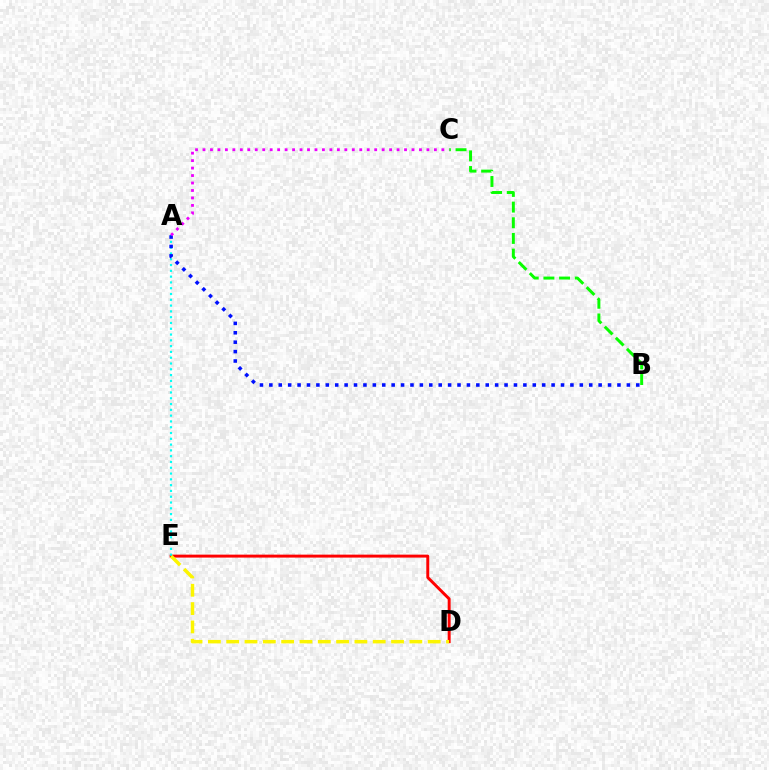{('D', 'E'): [{'color': '#ff0000', 'line_style': 'solid', 'thickness': 2.13}, {'color': '#fcf500', 'line_style': 'dashed', 'thickness': 2.49}], ('B', 'C'): [{'color': '#08ff00', 'line_style': 'dashed', 'thickness': 2.13}], ('A', 'E'): [{'color': '#00fff6', 'line_style': 'dotted', 'thickness': 1.57}], ('A', 'B'): [{'color': '#0010ff', 'line_style': 'dotted', 'thickness': 2.56}], ('A', 'C'): [{'color': '#ee00ff', 'line_style': 'dotted', 'thickness': 2.03}]}